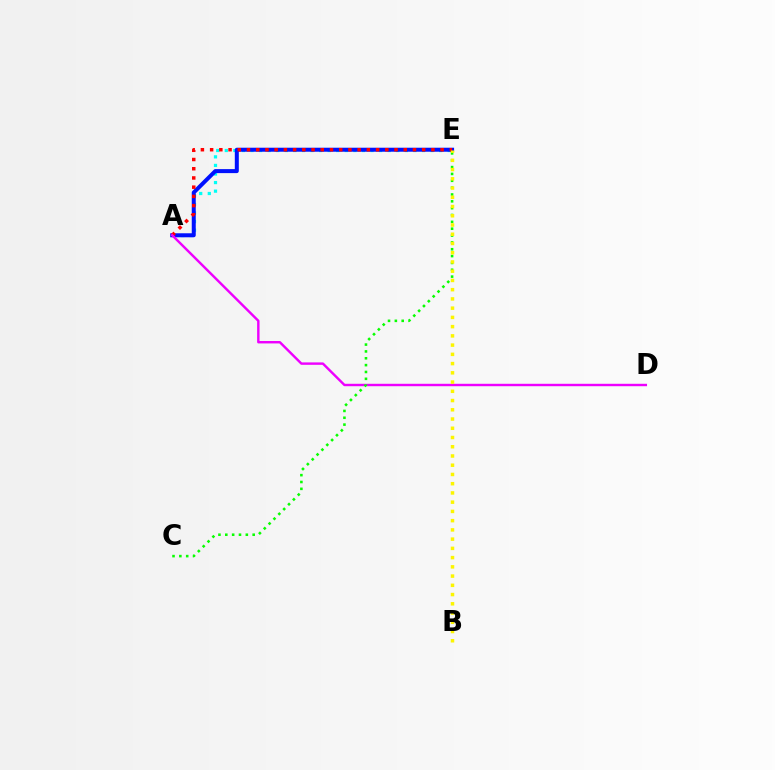{('A', 'E'): [{'color': '#00fff6', 'line_style': 'dotted', 'thickness': 2.33}, {'color': '#0010ff', 'line_style': 'solid', 'thickness': 2.88}, {'color': '#ff0000', 'line_style': 'dotted', 'thickness': 2.51}], ('A', 'D'): [{'color': '#ee00ff', 'line_style': 'solid', 'thickness': 1.74}], ('C', 'E'): [{'color': '#08ff00', 'line_style': 'dotted', 'thickness': 1.86}], ('B', 'E'): [{'color': '#fcf500', 'line_style': 'dotted', 'thickness': 2.51}]}